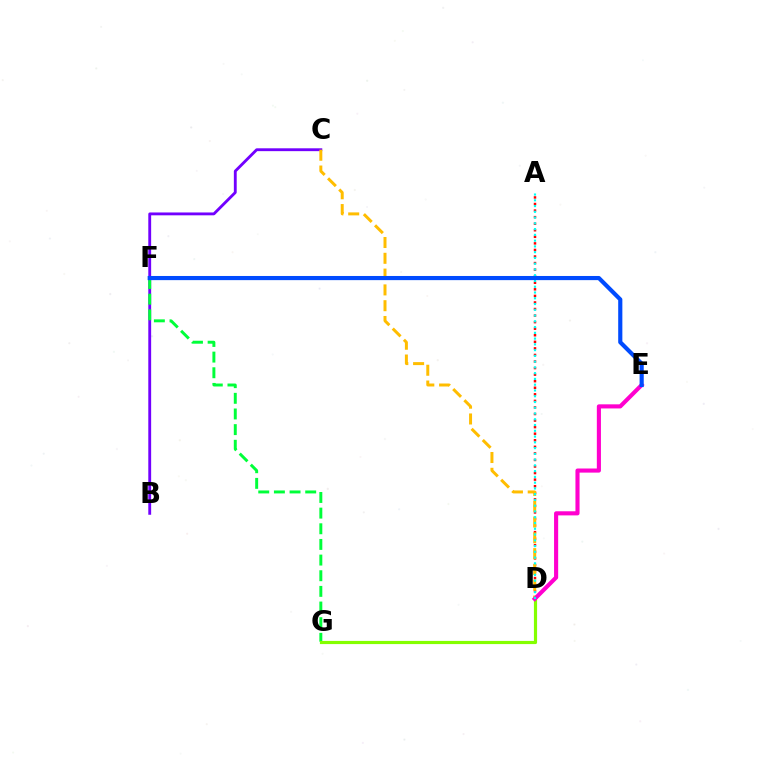{('B', 'C'): [{'color': '#7200ff', 'line_style': 'solid', 'thickness': 2.05}], ('F', 'G'): [{'color': '#00ff39', 'line_style': 'dashed', 'thickness': 2.13}], ('A', 'D'): [{'color': '#ff0000', 'line_style': 'dotted', 'thickness': 1.78}, {'color': '#00fff6', 'line_style': 'dotted', 'thickness': 1.57}], ('C', 'D'): [{'color': '#ffbd00', 'line_style': 'dashed', 'thickness': 2.15}], ('D', 'G'): [{'color': '#84ff00', 'line_style': 'solid', 'thickness': 2.29}], ('D', 'E'): [{'color': '#ff00cf', 'line_style': 'solid', 'thickness': 2.96}], ('E', 'F'): [{'color': '#004bff', 'line_style': 'solid', 'thickness': 2.99}]}